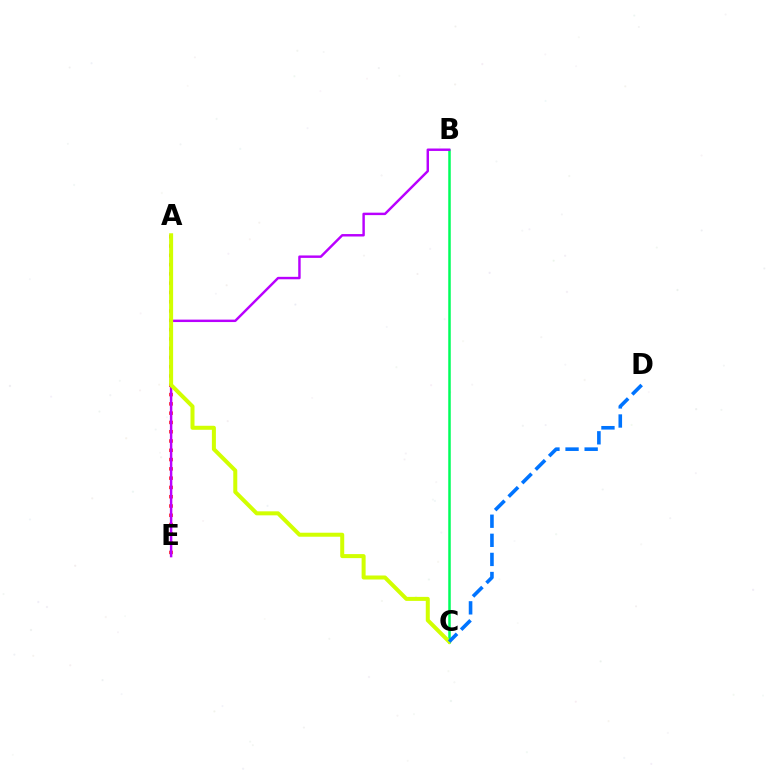{('B', 'C'): [{'color': '#00ff5c', 'line_style': 'solid', 'thickness': 1.8}], ('A', 'E'): [{'color': '#ff0000', 'line_style': 'dotted', 'thickness': 2.52}], ('B', 'E'): [{'color': '#b900ff', 'line_style': 'solid', 'thickness': 1.76}], ('A', 'C'): [{'color': '#d1ff00', 'line_style': 'solid', 'thickness': 2.89}], ('C', 'D'): [{'color': '#0074ff', 'line_style': 'dashed', 'thickness': 2.59}]}